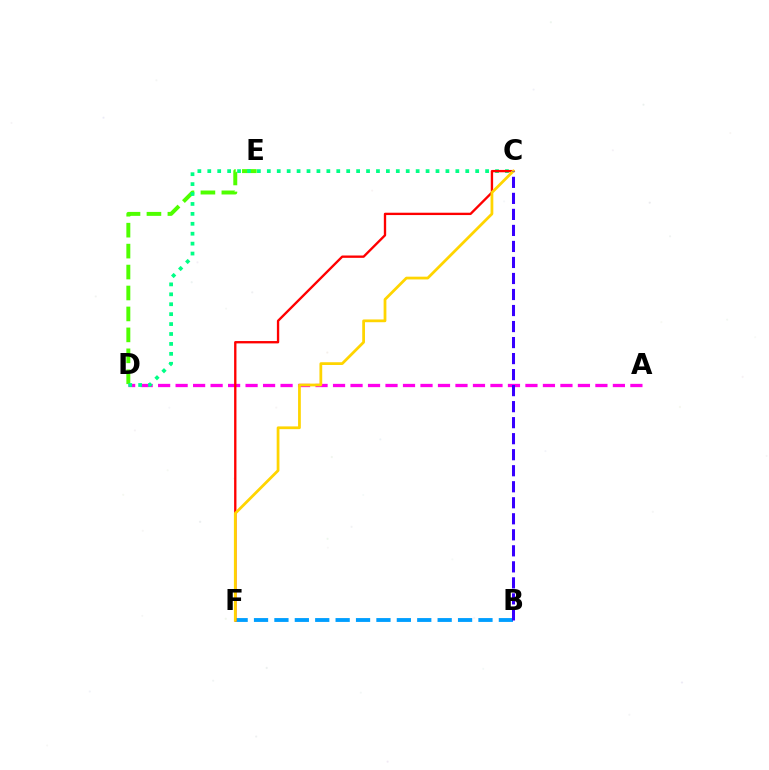{('A', 'D'): [{'color': '#ff00ed', 'line_style': 'dashed', 'thickness': 2.38}], ('D', 'E'): [{'color': '#4fff00', 'line_style': 'dashed', 'thickness': 2.85}], ('B', 'F'): [{'color': '#009eff', 'line_style': 'dashed', 'thickness': 2.77}], ('C', 'D'): [{'color': '#00ff86', 'line_style': 'dotted', 'thickness': 2.7}], ('C', 'F'): [{'color': '#ff0000', 'line_style': 'solid', 'thickness': 1.69}, {'color': '#ffd500', 'line_style': 'solid', 'thickness': 1.99}], ('B', 'C'): [{'color': '#3700ff', 'line_style': 'dashed', 'thickness': 2.18}]}